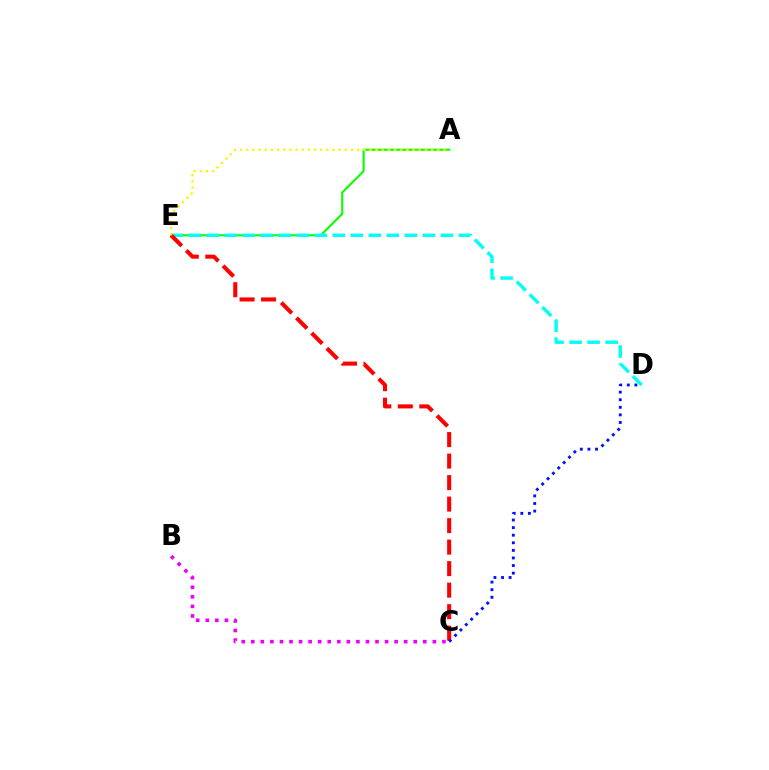{('A', 'E'): [{'color': '#08ff00', 'line_style': 'solid', 'thickness': 1.5}, {'color': '#fcf500', 'line_style': 'dotted', 'thickness': 1.67}], ('B', 'C'): [{'color': '#ee00ff', 'line_style': 'dotted', 'thickness': 2.6}], ('D', 'E'): [{'color': '#00fff6', 'line_style': 'dashed', 'thickness': 2.45}], ('C', 'E'): [{'color': '#ff0000', 'line_style': 'dashed', 'thickness': 2.92}], ('C', 'D'): [{'color': '#0010ff', 'line_style': 'dotted', 'thickness': 2.06}]}